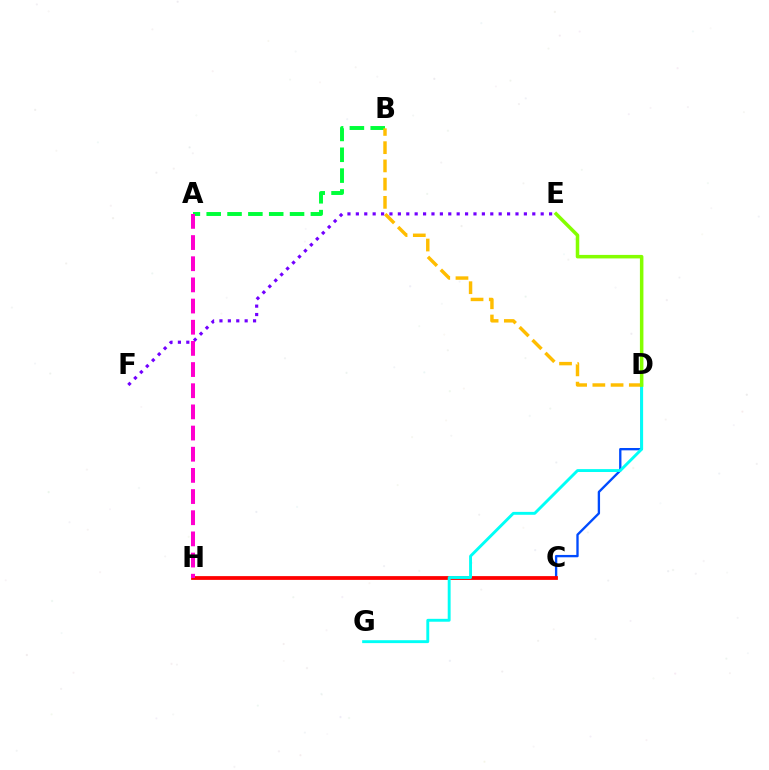{('C', 'D'): [{'color': '#004bff', 'line_style': 'solid', 'thickness': 1.68}], ('C', 'H'): [{'color': '#ff0000', 'line_style': 'solid', 'thickness': 2.72}], ('A', 'B'): [{'color': '#00ff39', 'line_style': 'dashed', 'thickness': 2.83}], ('D', 'G'): [{'color': '#00fff6', 'line_style': 'solid', 'thickness': 2.08}], ('B', 'D'): [{'color': '#ffbd00', 'line_style': 'dashed', 'thickness': 2.48}], ('E', 'F'): [{'color': '#7200ff', 'line_style': 'dotted', 'thickness': 2.28}], ('D', 'E'): [{'color': '#84ff00', 'line_style': 'solid', 'thickness': 2.53}], ('A', 'H'): [{'color': '#ff00cf', 'line_style': 'dashed', 'thickness': 2.88}]}